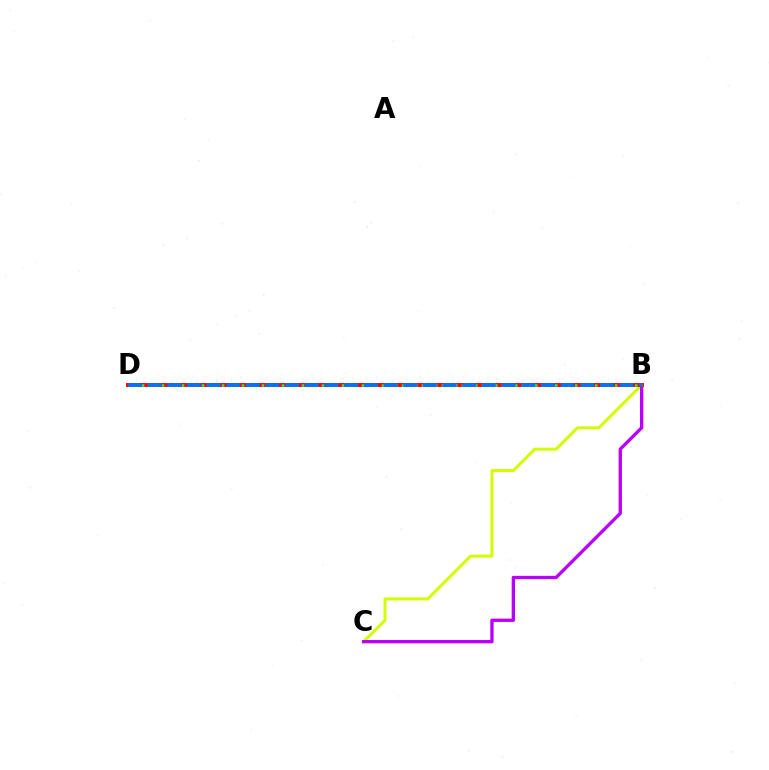{('B', 'C'): [{'color': '#d1ff00', 'line_style': 'solid', 'thickness': 2.15}, {'color': '#b900ff', 'line_style': 'solid', 'thickness': 2.39}], ('B', 'D'): [{'color': '#ff0000', 'line_style': 'solid', 'thickness': 2.82}, {'color': '#00ff5c', 'line_style': 'dotted', 'thickness': 1.81}, {'color': '#0074ff', 'line_style': 'dashed', 'thickness': 2.67}]}